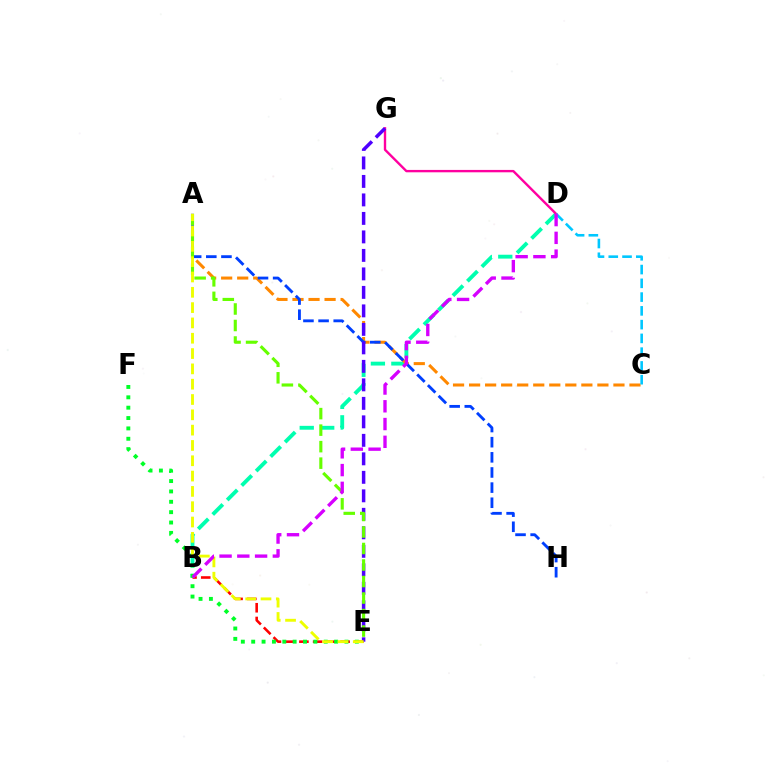{('B', 'D'): [{'color': '#00ffaf', 'line_style': 'dashed', 'thickness': 2.78}, {'color': '#d600ff', 'line_style': 'dashed', 'thickness': 2.41}], ('A', 'C'): [{'color': '#ff8800', 'line_style': 'dashed', 'thickness': 2.18}], ('A', 'H'): [{'color': '#003fff', 'line_style': 'dashed', 'thickness': 2.06}], ('B', 'E'): [{'color': '#ff0000', 'line_style': 'dashed', 'thickness': 1.86}], ('E', 'F'): [{'color': '#00ff27', 'line_style': 'dotted', 'thickness': 2.82}], ('D', 'G'): [{'color': '#ff00a0', 'line_style': 'solid', 'thickness': 1.71}], ('E', 'G'): [{'color': '#4f00ff', 'line_style': 'dashed', 'thickness': 2.51}], ('A', 'E'): [{'color': '#66ff00', 'line_style': 'dashed', 'thickness': 2.24}, {'color': '#eeff00', 'line_style': 'dashed', 'thickness': 2.08}], ('C', 'D'): [{'color': '#00c7ff', 'line_style': 'dashed', 'thickness': 1.87}]}